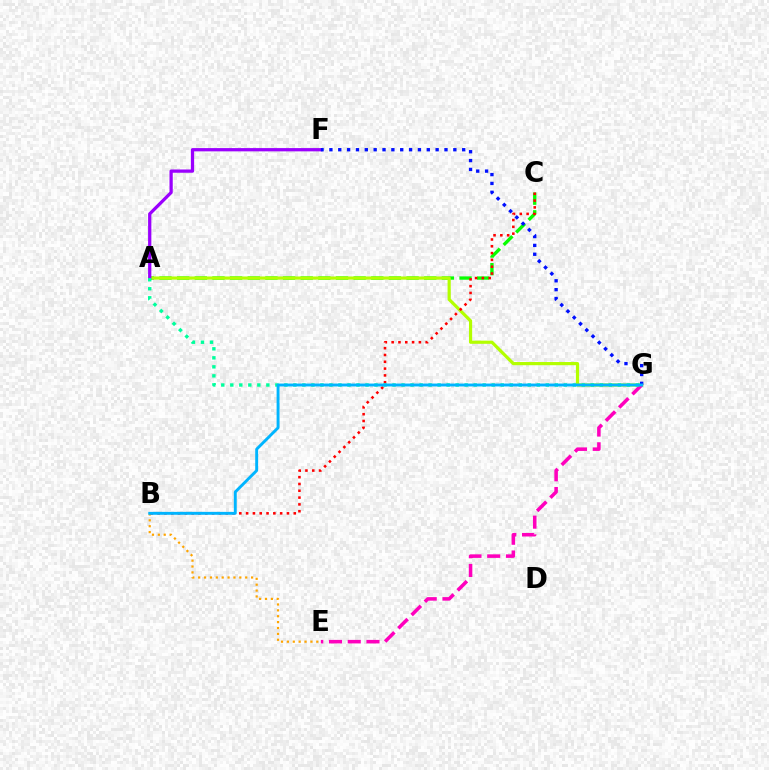{('A', 'C'): [{'color': '#08ff00', 'line_style': 'dashed', 'thickness': 2.4}], ('A', 'G'): [{'color': '#b3ff00', 'line_style': 'solid', 'thickness': 2.29}, {'color': '#00ff9d', 'line_style': 'dotted', 'thickness': 2.45}], ('E', 'G'): [{'color': '#ff00bd', 'line_style': 'dashed', 'thickness': 2.55}], ('B', 'E'): [{'color': '#ffa500', 'line_style': 'dotted', 'thickness': 1.6}], ('B', 'C'): [{'color': '#ff0000', 'line_style': 'dotted', 'thickness': 1.85}], ('A', 'F'): [{'color': '#9b00ff', 'line_style': 'solid', 'thickness': 2.35}], ('F', 'G'): [{'color': '#0010ff', 'line_style': 'dotted', 'thickness': 2.41}], ('B', 'G'): [{'color': '#00b5ff', 'line_style': 'solid', 'thickness': 2.09}]}